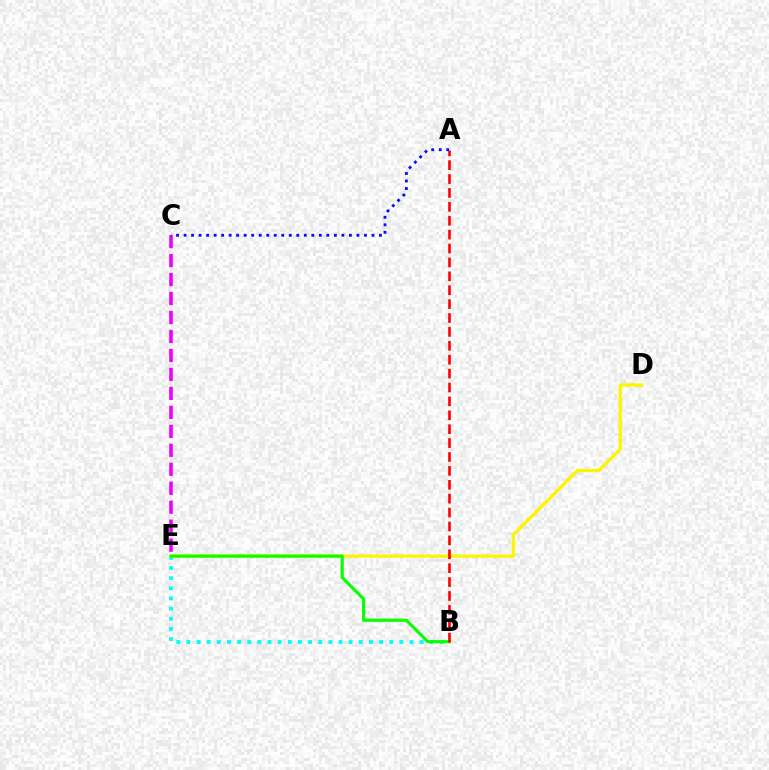{('B', 'E'): [{'color': '#00fff6', 'line_style': 'dotted', 'thickness': 2.76}, {'color': '#08ff00', 'line_style': 'solid', 'thickness': 2.25}], ('D', 'E'): [{'color': '#fcf500', 'line_style': 'solid', 'thickness': 2.33}], ('C', 'E'): [{'color': '#ee00ff', 'line_style': 'dashed', 'thickness': 2.58}], ('A', 'B'): [{'color': '#ff0000', 'line_style': 'dashed', 'thickness': 1.89}], ('A', 'C'): [{'color': '#0010ff', 'line_style': 'dotted', 'thickness': 2.04}]}